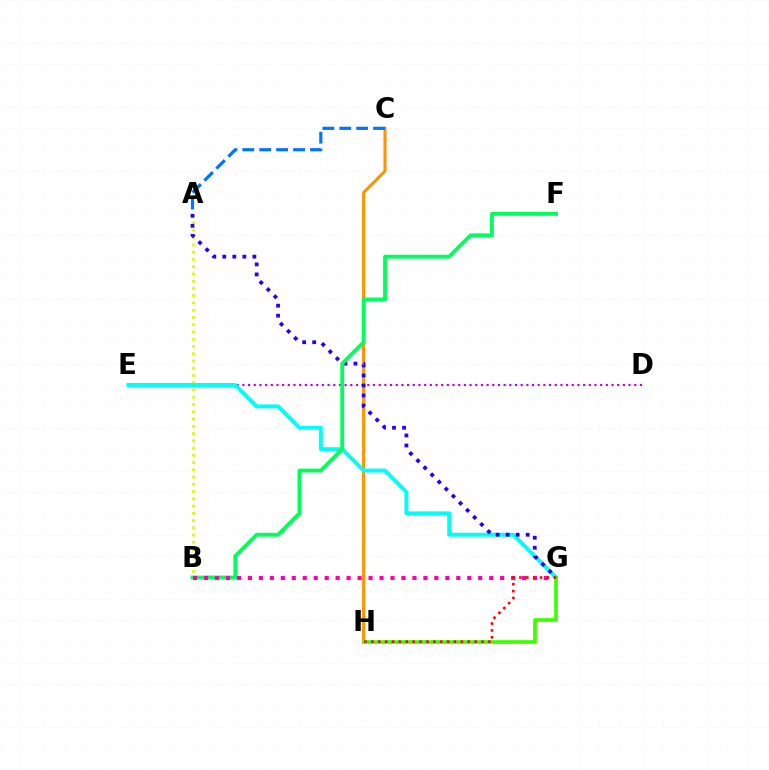{('D', 'E'): [{'color': '#b900ff', 'line_style': 'dotted', 'thickness': 1.54}], ('A', 'B'): [{'color': '#d1ff00', 'line_style': 'dotted', 'thickness': 1.97}], ('C', 'H'): [{'color': '#ff9400', 'line_style': 'solid', 'thickness': 2.21}], ('E', 'G'): [{'color': '#00fff6', 'line_style': 'solid', 'thickness': 2.83}], ('A', 'G'): [{'color': '#2500ff', 'line_style': 'dotted', 'thickness': 2.72}], ('B', 'F'): [{'color': '#00ff5c', 'line_style': 'solid', 'thickness': 2.76}], ('B', 'G'): [{'color': '#ff00ac', 'line_style': 'dotted', 'thickness': 2.98}], ('A', 'C'): [{'color': '#0074ff', 'line_style': 'dashed', 'thickness': 2.3}], ('G', 'H'): [{'color': '#3dff00', 'line_style': 'solid', 'thickness': 2.64}, {'color': '#ff0000', 'line_style': 'dotted', 'thickness': 1.87}]}